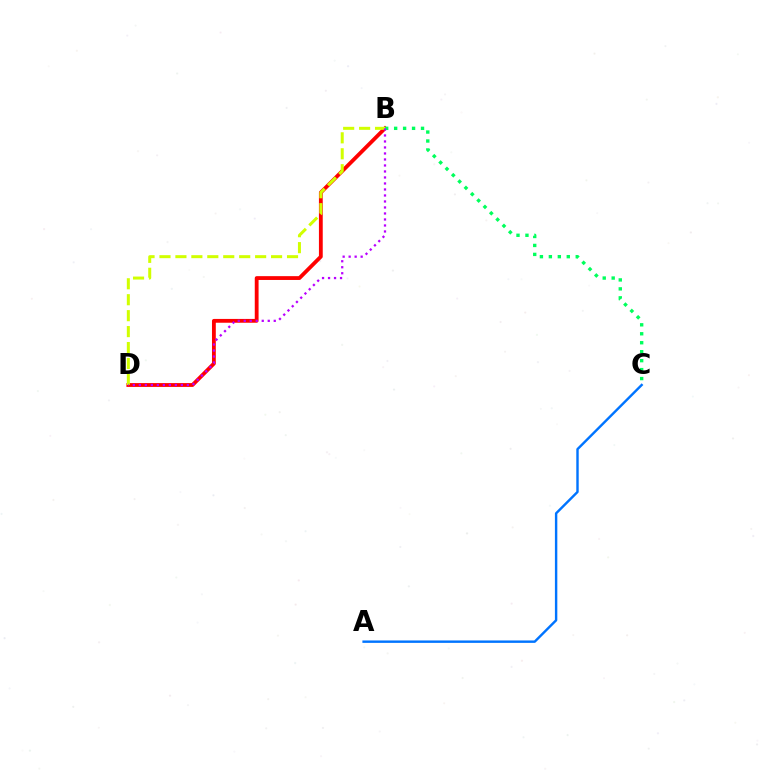{('A', 'C'): [{'color': '#0074ff', 'line_style': 'solid', 'thickness': 1.74}], ('B', 'D'): [{'color': '#ff0000', 'line_style': 'solid', 'thickness': 2.75}, {'color': '#d1ff00', 'line_style': 'dashed', 'thickness': 2.17}, {'color': '#b900ff', 'line_style': 'dotted', 'thickness': 1.63}], ('B', 'C'): [{'color': '#00ff5c', 'line_style': 'dotted', 'thickness': 2.43}]}